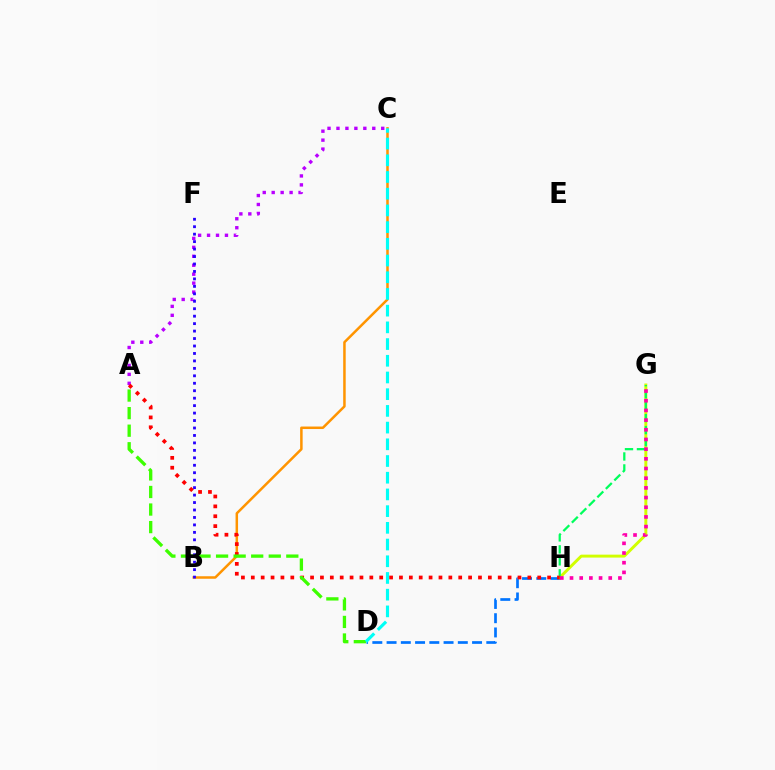{('D', 'H'): [{'color': '#0074ff', 'line_style': 'dashed', 'thickness': 1.94}], ('G', 'H'): [{'color': '#d1ff00', 'line_style': 'solid', 'thickness': 2.12}, {'color': '#00ff5c', 'line_style': 'dashed', 'thickness': 1.63}, {'color': '#ff00ac', 'line_style': 'dotted', 'thickness': 2.63}], ('A', 'C'): [{'color': '#b900ff', 'line_style': 'dotted', 'thickness': 2.43}], ('B', 'C'): [{'color': '#ff9400', 'line_style': 'solid', 'thickness': 1.8}], ('A', 'H'): [{'color': '#ff0000', 'line_style': 'dotted', 'thickness': 2.68}], ('B', 'F'): [{'color': '#2500ff', 'line_style': 'dotted', 'thickness': 2.03}], ('A', 'D'): [{'color': '#3dff00', 'line_style': 'dashed', 'thickness': 2.39}], ('C', 'D'): [{'color': '#00fff6', 'line_style': 'dashed', 'thickness': 2.27}]}